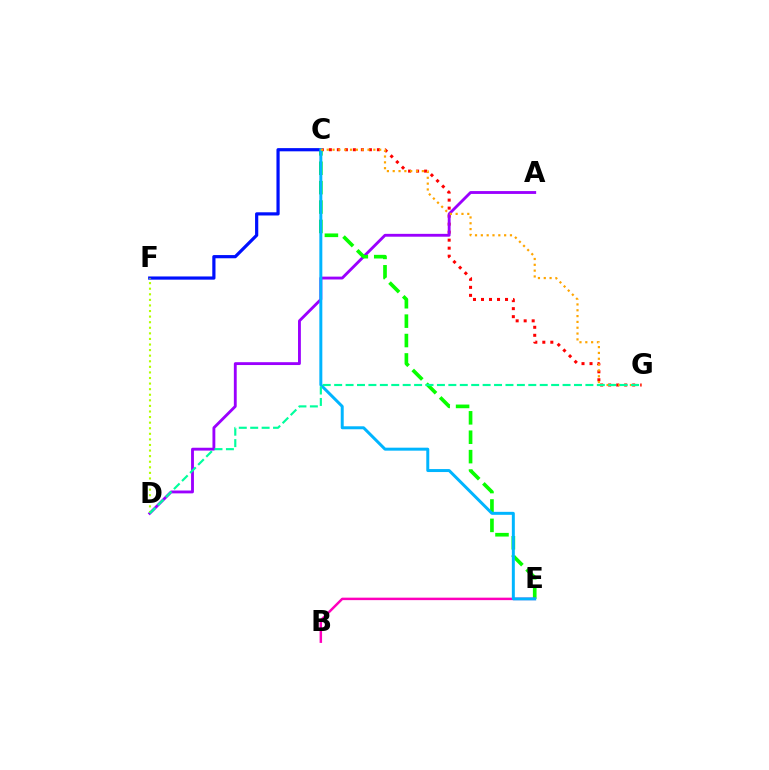{('C', 'G'): [{'color': '#ff0000', 'line_style': 'dotted', 'thickness': 2.18}, {'color': '#ffa500', 'line_style': 'dotted', 'thickness': 1.58}], ('A', 'D'): [{'color': '#9b00ff', 'line_style': 'solid', 'thickness': 2.05}], ('C', 'E'): [{'color': '#08ff00', 'line_style': 'dashed', 'thickness': 2.64}, {'color': '#00b5ff', 'line_style': 'solid', 'thickness': 2.14}], ('C', 'F'): [{'color': '#0010ff', 'line_style': 'solid', 'thickness': 2.3}], ('B', 'E'): [{'color': '#ff00bd', 'line_style': 'solid', 'thickness': 1.78}], ('D', 'F'): [{'color': '#b3ff00', 'line_style': 'dotted', 'thickness': 1.52}], ('D', 'G'): [{'color': '#00ff9d', 'line_style': 'dashed', 'thickness': 1.55}]}